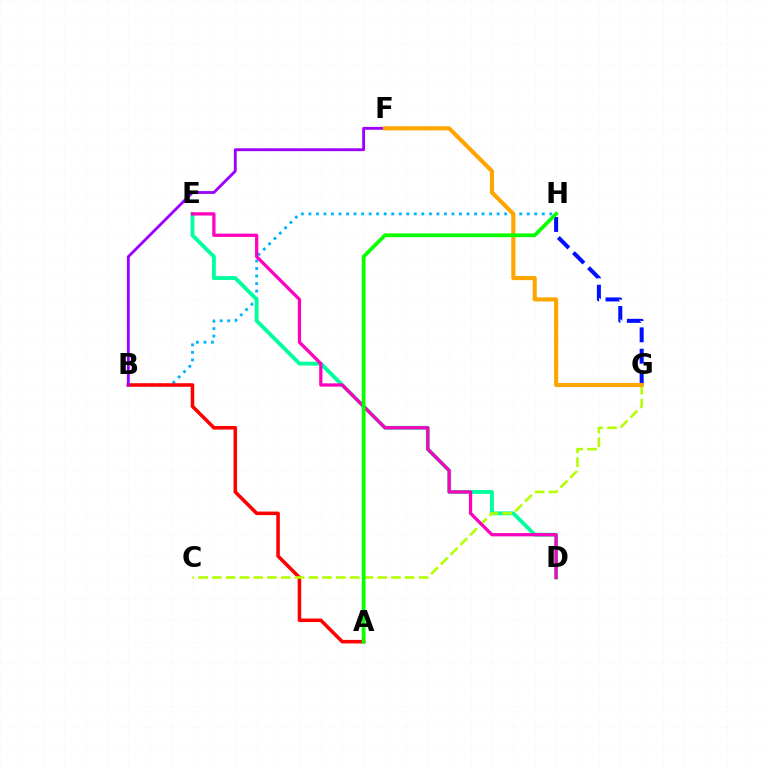{('B', 'H'): [{'color': '#00b5ff', 'line_style': 'dotted', 'thickness': 2.05}], ('A', 'B'): [{'color': '#ff0000', 'line_style': 'solid', 'thickness': 2.55}], ('D', 'E'): [{'color': '#00ff9d', 'line_style': 'solid', 'thickness': 2.78}, {'color': '#ff00bd', 'line_style': 'solid', 'thickness': 2.35}], ('G', 'H'): [{'color': '#0010ff', 'line_style': 'dashed', 'thickness': 2.9}], ('B', 'F'): [{'color': '#9b00ff', 'line_style': 'solid', 'thickness': 2.05}], ('C', 'G'): [{'color': '#b3ff00', 'line_style': 'dashed', 'thickness': 1.87}], ('F', 'G'): [{'color': '#ffa500', 'line_style': 'solid', 'thickness': 2.96}], ('A', 'H'): [{'color': '#08ff00', 'line_style': 'solid', 'thickness': 2.7}]}